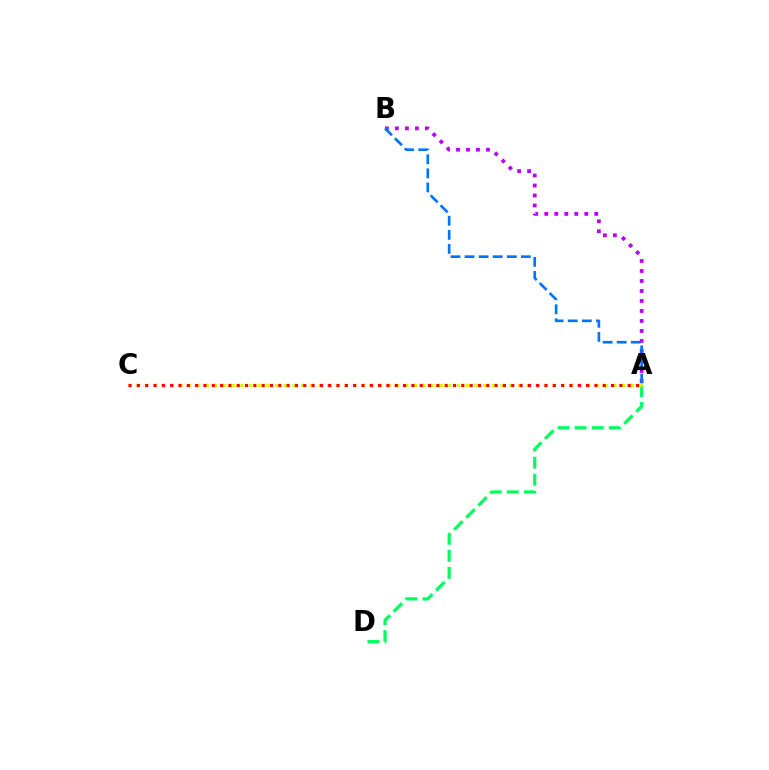{('A', 'D'): [{'color': '#00ff5c', 'line_style': 'dashed', 'thickness': 2.32}], ('A', 'B'): [{'color': '#b900ff', 'line_style': 'dotted', 'thickness': 2.72}, {'color': '#0074ff', 'line_style': 'dashed', 'thickness': 1.91}], ('A', 'C'): [{'color': '#d1ff00', 'line_style': 'dotted', 'thickness': 2.36}, {'color': '#ff0000', 'line_style': 'dotted', 'thickness': 2.26}]}